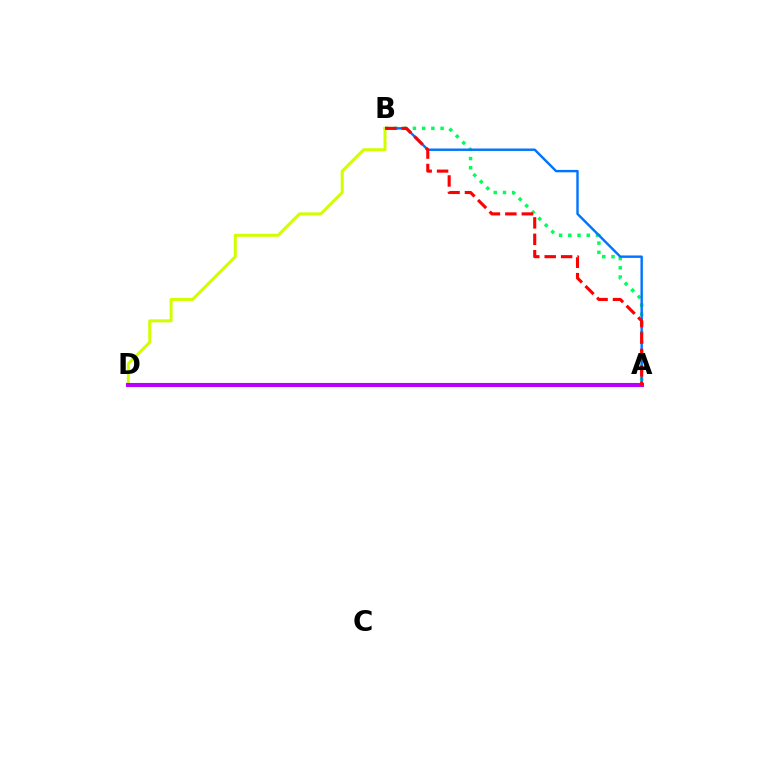{('A', 'B'): [{'color': '#00ff5c', 'line_style': 'dotted', 'thickness': 2.51}, {'color': '#0074ff', 'line_style': 'solid', 'thickness': 1.74}, {'color': '#ff0000', 'line_style': 'dashed', 'thickness': 2.23}], ('B', 'D'): [{'color': '#d1ff00', 'line_style': 'solid', 'thickness': 2.18}], ('A', 'D'): [{'color': '#b900ff', 'line_style': 'solid', 'thickness': 2.95}]}